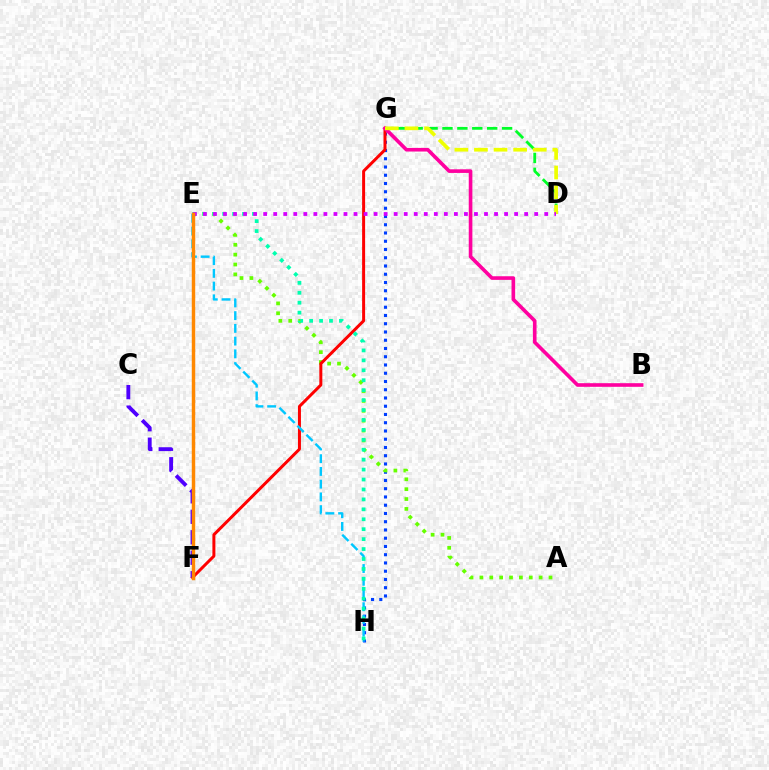{('G', 'H'): [{'color': '#003fff', 'line_style': 'dotted', 'thickness': 2.24}], ('A', 'E'): [{'color': '#66ff00', 'line_style': 'dotted', 'thickness': 2.68}], ('F', 'G'): [{'color': '#ff0000', 'line_style': 'solid', 'thickness': 2.15}], ('E', 'H'): [{'color': '#00c7ff', 'line_style': 'dashed', 'thickness': 1.73}, {'color': '#00ffaf', 'line_style': 'dotted', 'thickness': 2.7}], ('D', 'G'): [{'color': '#00ff27', 'line_style': 'dashed', 'thickness': 2.02}, {'color': '#eeff00', 'line_style': 'dashed', 'thickness': 2.66}], ('B', 'G'): [{'color': '#ff00a0', 'line_style': 'solid', 'thickness': 2.61}], ('C', 'F'): [{'color': '#4f00ff', 'line_style': 'dashed', 'thickness': 2.78}], ('D', 'E'): [{'color': '#d600ff', 'line_style': 'dotted', 'thickness': 2.73}], ('E', 'F'): [{'color': '#ff8800', 'line_style': 'solid', 'thickness': 2.48}]}